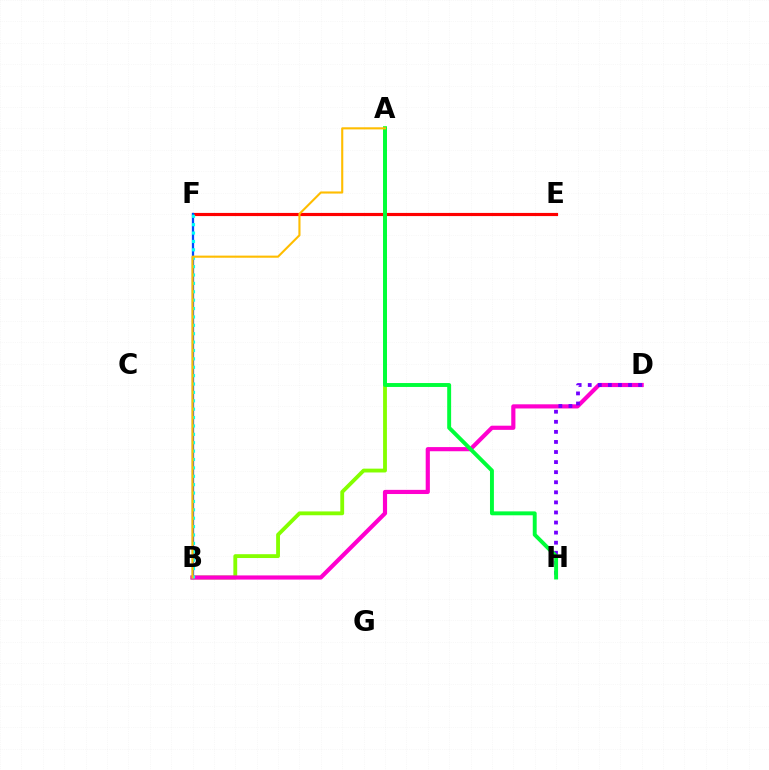{('A', 'B'): [{'color': '#84ff00', 'line_style': 'solid', 'thickness': 2.76}, {'color': '#ffbd00', 'line_style': 'solid', 'thickness': 1.52}], ('E', 'F'): [{'color': '#ff0000', 'line_style': 'solid', 'thickness': 2.27}], ('B', 'F'): [{'color': '#004bff', 'line_style': 'solid', 'thickness': 1.64}, {'color': '#00fff6', 'line_style': 'dotted', 'thickness': 2.28}], ('B', 'D'): [{'color': '#ff00cf', 'line_style': 'solid', 'thickness': 3.0}], ('D', 'H'): [{'color': '#7200ff', 'line_style': 'dotted', 'thickness': 2.74}], ('A', 'H'): [{'color': '#00ff39', 'line_style': 'solid', 'thickness': 2.82}]}